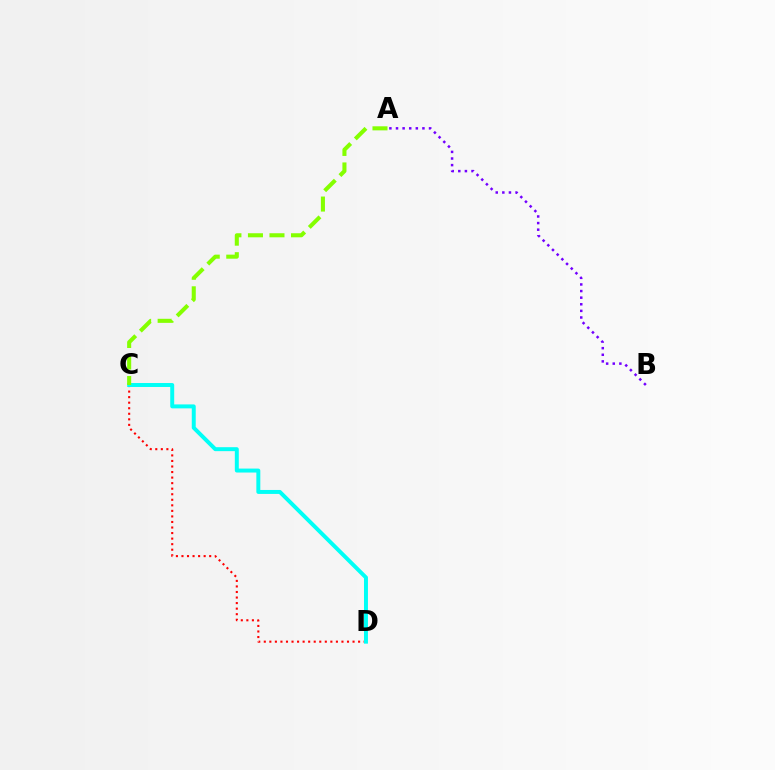{('A', 'B'): [{'color': '#7200ff', 'line_style': 'dotted', 'thickness': 1.8}], ('C', 'D'): [{'color': '#ff0000', 'line_style': 'dotted', 'thickness': 1.51}, {'color': '#00fff6', 'line_style': 'solid', 'thickness': 2.85}], ('A', 'C'): [{'color': '#84ff00', 'line_style': 'dashed', 'thickness': 2.92}]}